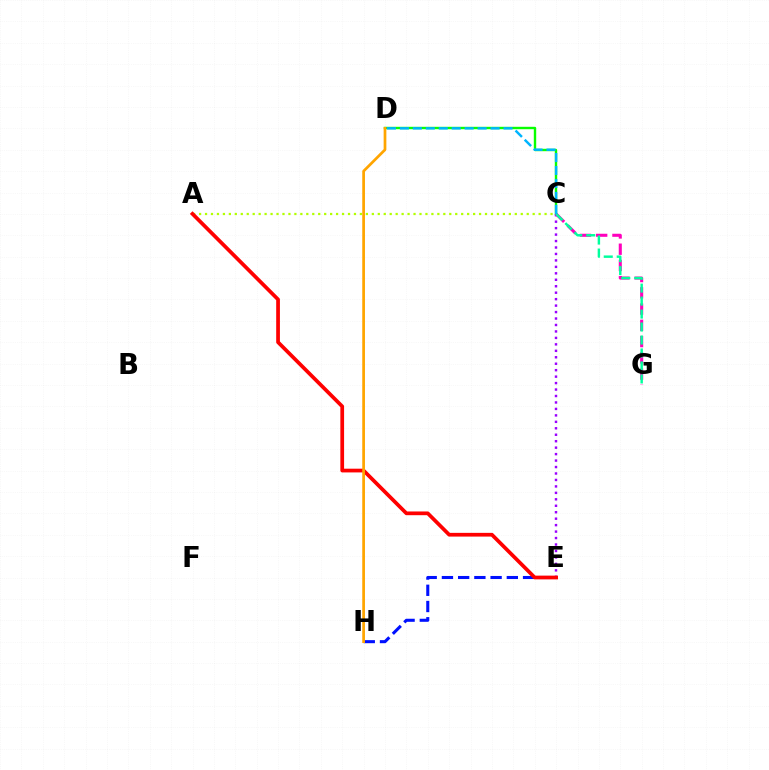{('A', 'C'): [{'color': '#b3ff00', 'line_style': 'dotted', 'thickness': 1.62}], ('C', 'D'): [{'color': '#08ff00', 'line_style': 'solid', 'thickness': 1.73}, {'color': '#00b5ff', 'line_style': 'dashed', 'thickness': 1.76}], ('C', 'E'): [{'color': '#9b00ff', 'line_style': 'dotted', 'thickness': 1.75}], ('C', 'G'): [{'color': '#ff00bd', 'line_style': 'dashed', 'thickness': 2.21}, {'color': '#00ff9d', 'line_style': 'dashed', 'thickness': 1.76}], ('E', 'H'): [{'color': '#0010ff', 'line_style': 'dashed', 'thickness': 2.2}], ('A', 'E'): [{'color': '#ff0000', 'line_style': 'solid', 'thickness': 2.68}], ('D', 'H'): [{'color': '#ffa500', 'line_style': 'solid', 'thickness': 1.96}]}